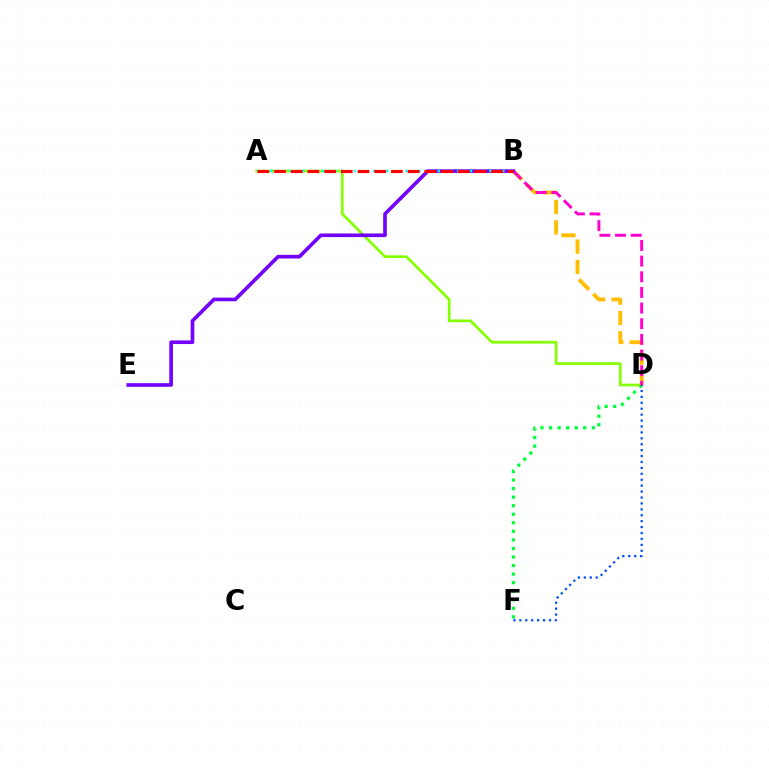{('D', 'F'): [{'color': '#00ff39', 'line_style': 'dotted', 'thickness': 2.32}, {'color': '#004bff', 'line_style': 'dotted', 'thickness': 1.61}], ('A', 'D'): [{'color': '#84ff00', 'line_style': 'solid', 'thickness': 1.95}], ('B', 'D'): [{'color': '#ffbd00', 'line_style': 'dashed', 'thickness': 2.76}, {'color': '#ff00cf', 'line_style': 'dashed', 'thickness': 2.13}], ('B', 'E'): [{'color': '#7200ff', 'line_style': 'solid', 'thickness': 2.62}], ('A', 'B'): [{'color': '#00fff6', 'line_style': 'dotted', 'thickness': 1.75}, {'color': '#ff0000', 'line_style': 'dashed', 'thickness': 2.27}]}